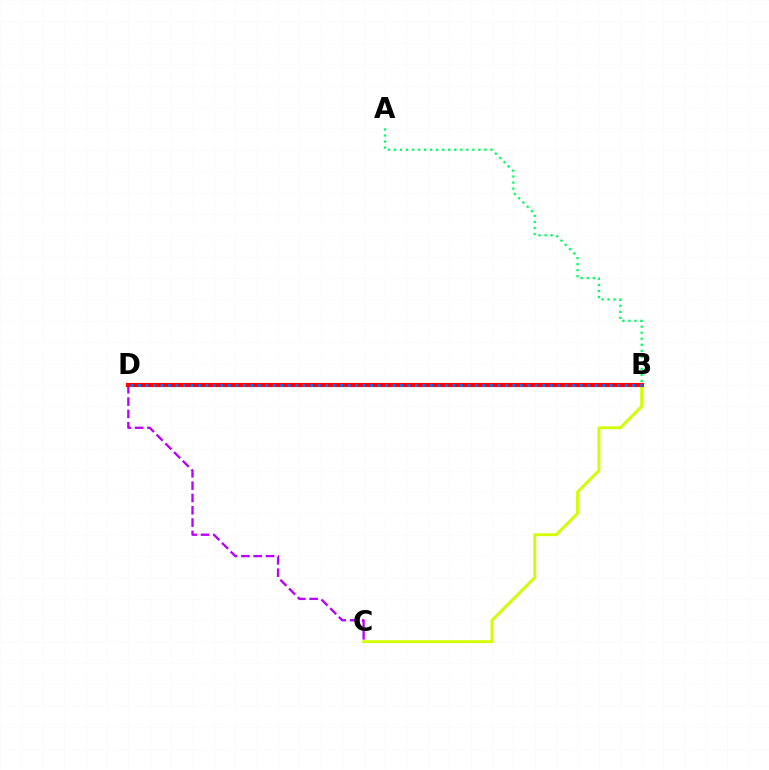{('A', 'B'): [{'color': '#00ff5c', 'line_style': 'dotted', 'thickness': 1.64}], ('B', 'C'): [{'color': '#d1ff00', 'line_style': 'solid', 'thickness': 2.08}], ('C', 'D'): [{'color': '#b900ff', 'line_style': 'dashed', 'thickness': 1.67}], ('B', 'D'): [{'color': '#ff0000', 'line_style': 'solid', 'thickness': 2.98}, {'color': '#0074ff', 'line_style': 'dotted', 'thickness': 2.03}]}